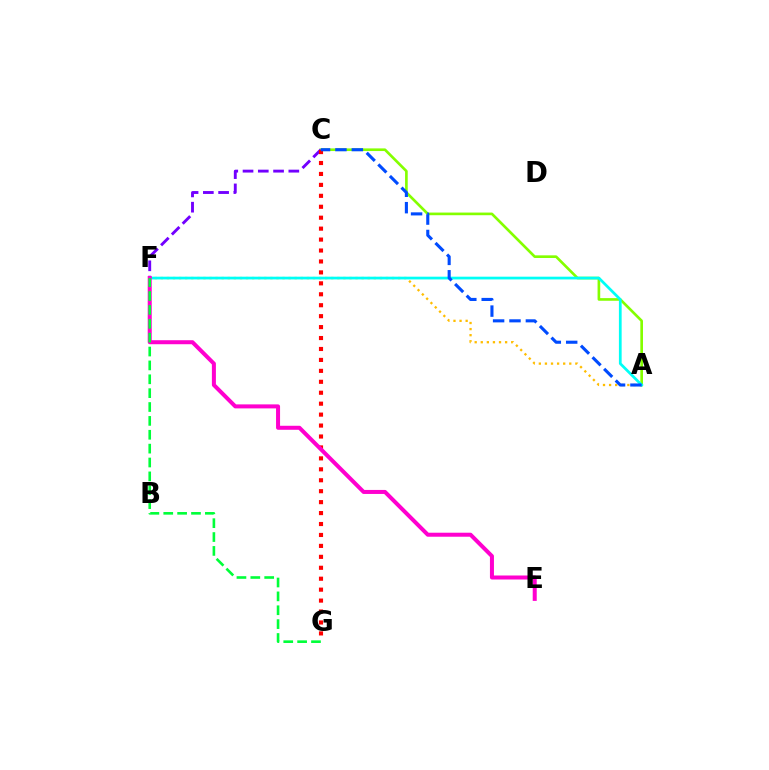{('A', 'F'): [{'color': '#ffbd00', 'line_style': 'dotted', 'thickness': 1.65}, {'color': '#00fff6', 'line_style': 'solid', 'thickness': 1.97}], ('A', 'C'): [{'color': '#84ff00', 'line_style': 'solid', 'thickness': 1.91}, {'color': '#004bff', 'line_style': 'dashed', 'thickness': 2.23}], ('C', 'F'): [{'color': '#7200ff', 'line_style': 'dashed', 'thickness': 2.07}], ('C', 'G'): [{'color': '#ff0000', 'line_style': 'dotted', 'thickness': 2.97}], ('E', 'F'): [{'color': '#ff00cf', 'line_style': 'solid', 'thickness': 2.89}], ('F', 'G'): [{'color': '#00ff39', 'line_style': 'dashed', 'thickness': 1.88}]}